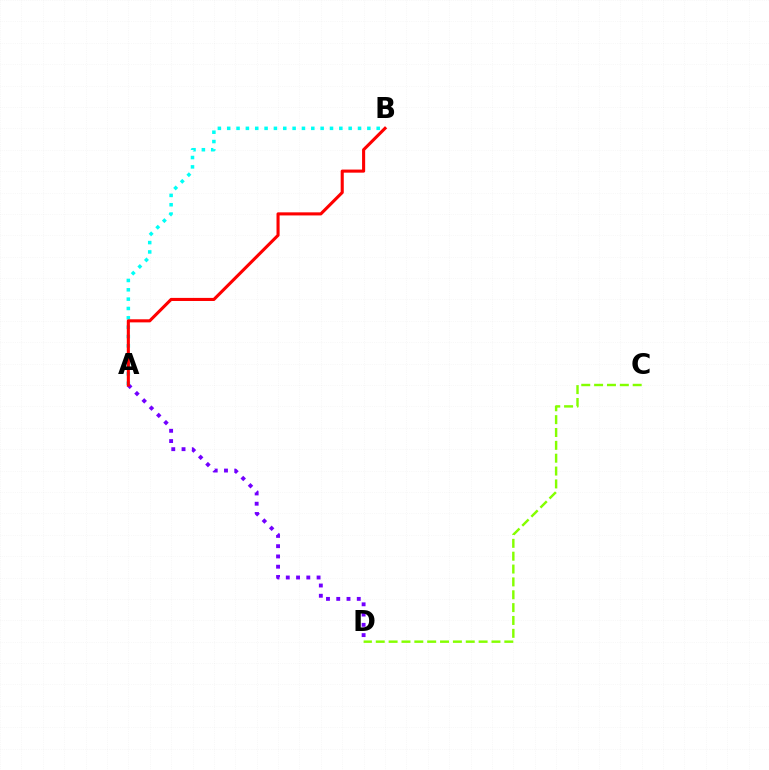{('A', 'B'): [{'color': '#00fff6', 'line_style': 'dotted', 'thickness': 2.54}, {'color': '#ff0000', 'line_style': 'solid', 'thickness': 2.22}], ('A', 'D'): [{'color': '#7200ff', 'line_style': 'dotted', 'thickness': 2.79}], ('C', 'D'): [{'color': '#84ff00', 'line_style': 'dashed', 'thickness': 1.75}]}